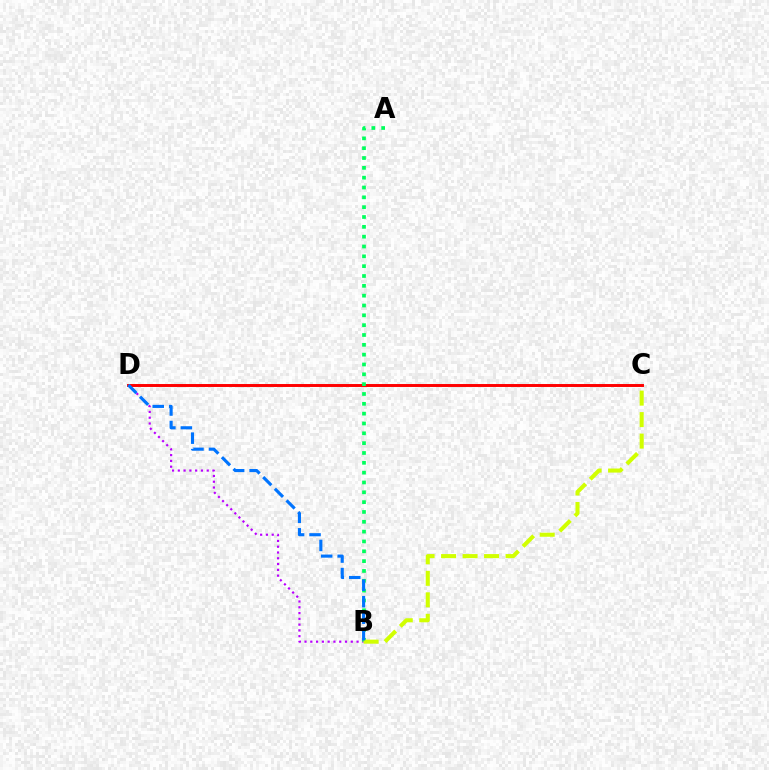{('B', 'D'): [{'color': '#b900ff', 'line_style': 'dotted', 'thickness': 1.57}, {'color': '#0074ff', 'line_style': 'dashed', 'thickness': 2.24}], ('C', 'D'): [{'color': '#ff0000', 'line_style': 'solid', 'thickness': 2.12}], ('A', 'B'): [{'color': '#00ff5c', 'line_style': 'dotted', 'thickness': 2.67}], ('B', 'C'): [{'color': '#d1ff00', 'line_style': 'dashed', 'thickness': 2.92}]}